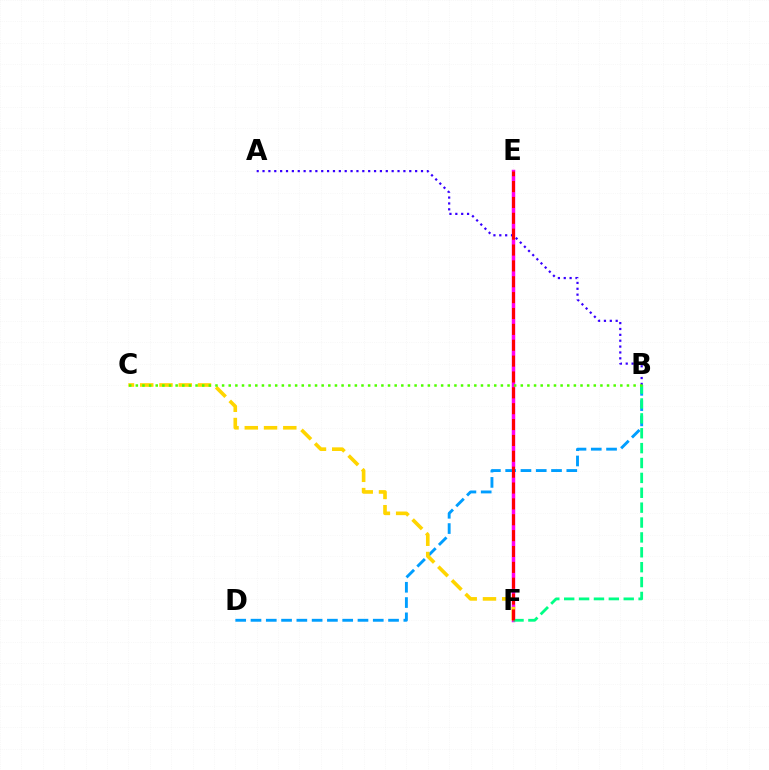{('E', 'F'): [{'color': '#ff00ed', 'line_style': 'solid', 'thickness': 2.5}, {'color': '#ff0000', 'line_style': 'dashed', 'thickness': 2.16}], ('A', 'B'): [{'color': '#3700ff', 'line_style': 'dotted', 'thickness': 1.59}], ('B', 'D'): [{'color': '#009eff', 'line_style': 'dashed', 'thickness': 2.08}], ('C', 'F'): [{'color': '#ffd500', 'line_style': 'dashed', 'thickness': 2.62}], ('B', 'F'): [{'color': '#00ff86', 'line_style': 'dashed', 'thickness': 2.02}], ('B', 'C'): [{'color': '#4fff00', 'line_style': 'dotted', 'thickness': 1.8}]}